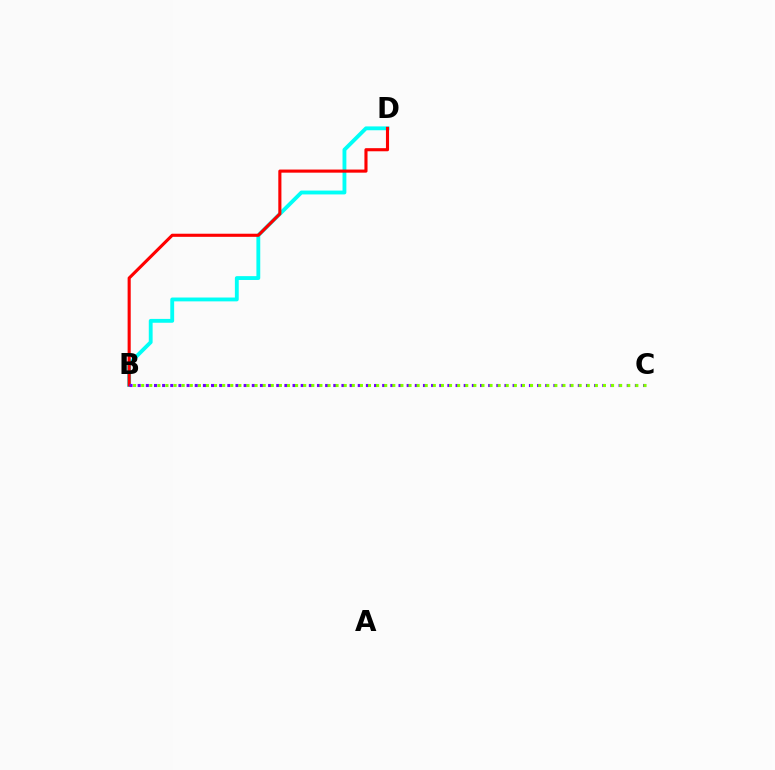{('B', 'D'): [{'color': '#00fff6', 'line_style': 'solid', 'thickness': 2.77}, {'color': '#ff0000', 'line_style': 'solid', 'thickness': 2.24}], ('B', 'C'): [{'color': '#7200ff', 'line_style': 'dotted', 'thickness': 2.21}, {'color': '#84ff00', 'line_style': 'dotted', 'thickness': 2.2}]}